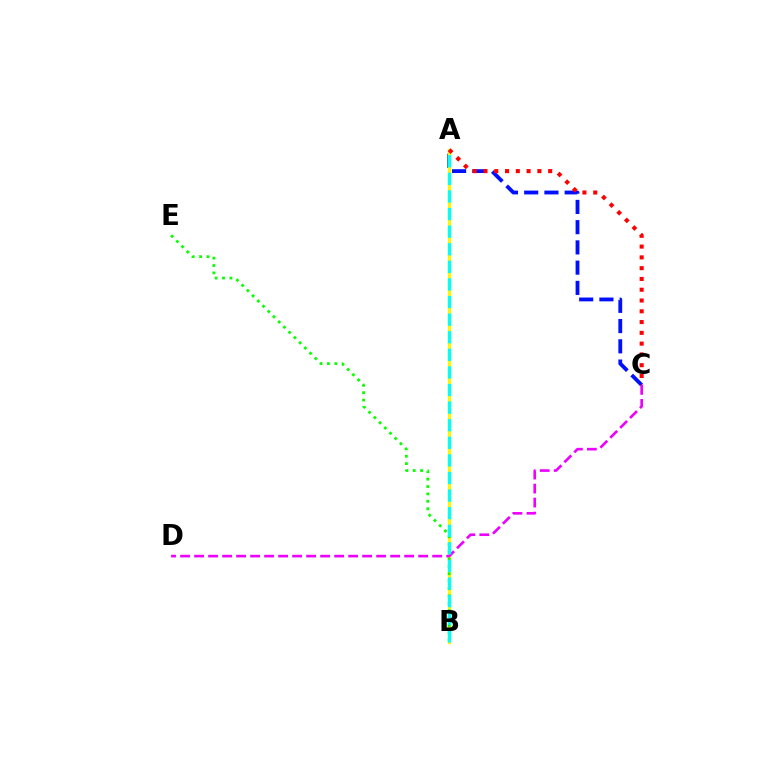{('A', 'C'): [{'color': '#0010ff', 'line_style': 'dashed', 'thickness': 2.75}, {'color': '#ff0000', 'line_style': 'dotted', 'thickness': 2.93}], ('A', 'B'): [{'color': '#fcf500', 'line_style': 'solid', 'thickness': 2.35}, {'color': '#00fff6', 'line_style': 'dashed', 'thickness': 2.39}], ('B', 'E'): [{'color': '#08ff00', 'line_style': 'dotted', 'thickness': 2.01}], ('C', 'D'): [{'color': '#ee00ff', 'line_style': 'dashed', 'thickness': 1.9}]}